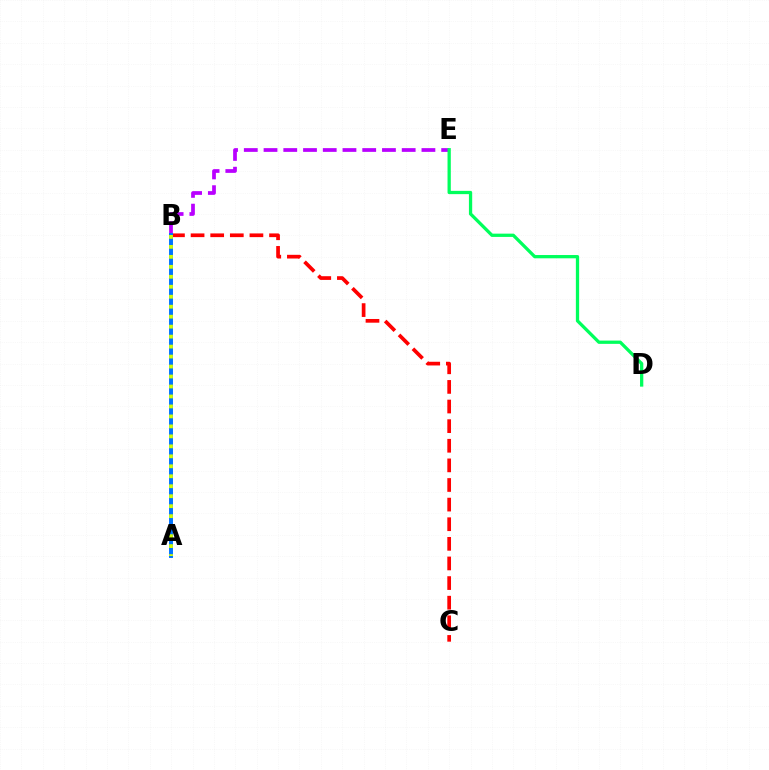{('B', 'C'): [{'color': '#ff0000', 'line_style': 'dashed', 'thickness': 2.66}], ('B', 'E'): [{'color': '#b900ff', 'line_style': 'dashed', 'thickness': 2.68}], ('A', 'B'): [{'color': '#0074ff', 'line_style': 'solid', 'thickness': 2.83}, {'color': '#d1ff00', 'line_style': 'dotted', 'thickness': 2.71}], ('D', 'E'): [{'color': '#00ff5c', 'line_style': 'solid', 'thickness': 2.36}]}